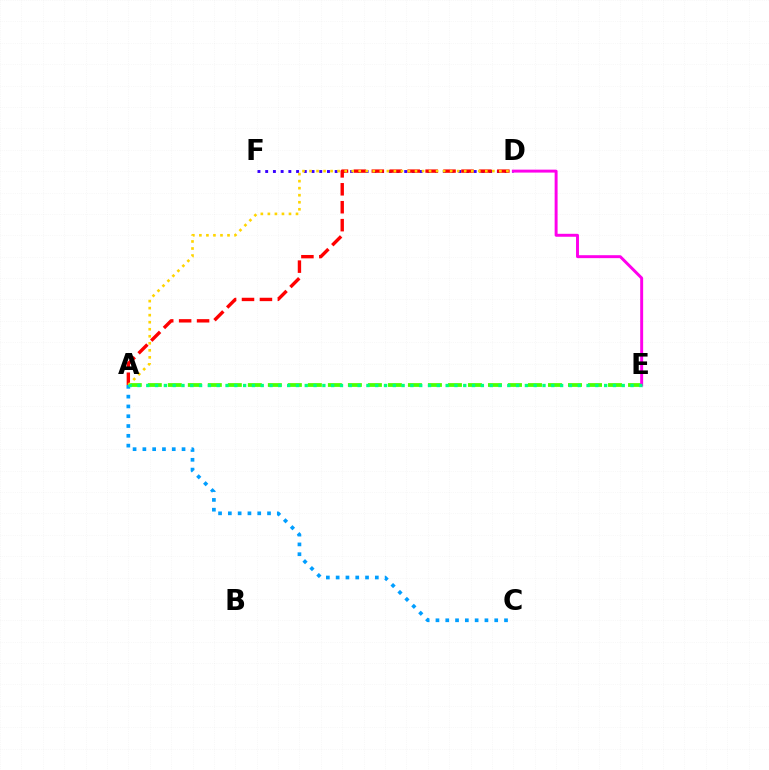{('D', 'F'): [{'color': '#3700ff', 'line_style': 'dotted', 'thickness': 2.1}], ('A', 'E'): [{'color': '#4fff00', 'line_style': 'dashed', 'thickness': 2.72}, {'color': '#00ff86', 'line_style': 'dotted', 'thickness': 2.39}], ('A', 'C'): [{'color': '#009eff', 'line_style': 'dotted', 'thickness': 2.66}], ('A', 'D'): [{'color': '#ff0000', 'line_style': 'dashed', 'thickness': 2.44}, {'color': '#ffd500', 'line_style': 'dotted', 'thickness': 1.91}], ('D', 'E'): [{'color': '#ff00ed', 'line_style': 'solid', 'thickness': 2.12}]}